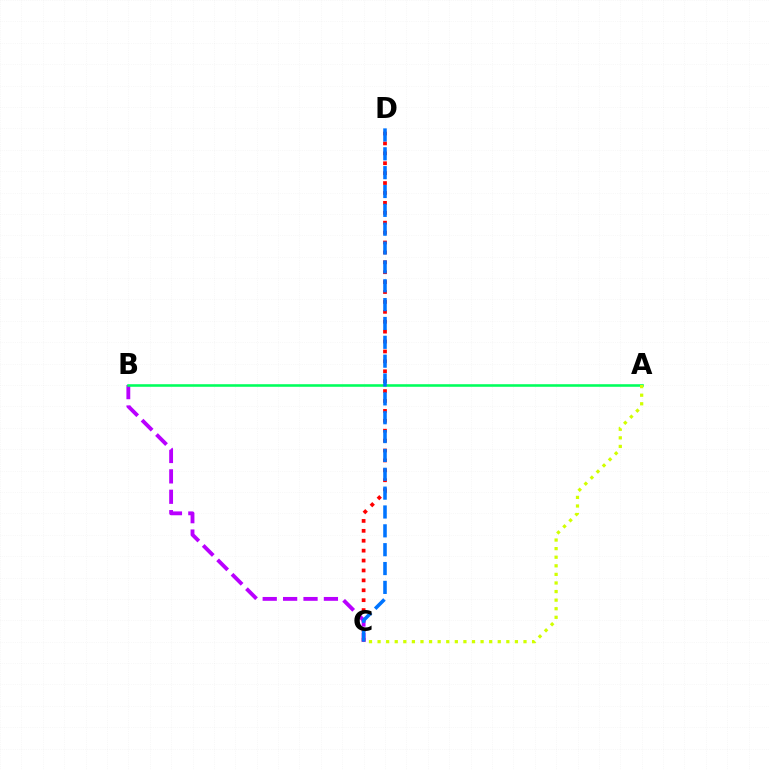{('C', 'D'): [{'color': '#ff0000', 'line_style': 'dotted', 'thickness': 2.69}, {'color': '#0074ff', 'line_style': 'dashed', 'thickness': 2.56}], ('B', 'C'): [{'color': '#b900ff', 'line_style': 'dashed', 'thickness': 2.77}], ('A', 'B'): [{'color': '#00ff5c', 'line_style': 'solid', 'thickness': 1.86}], ('A', 'C'): [{'color': '#d1ff00', 'line_style': 'dotted', 'thickness': 2.33}]}